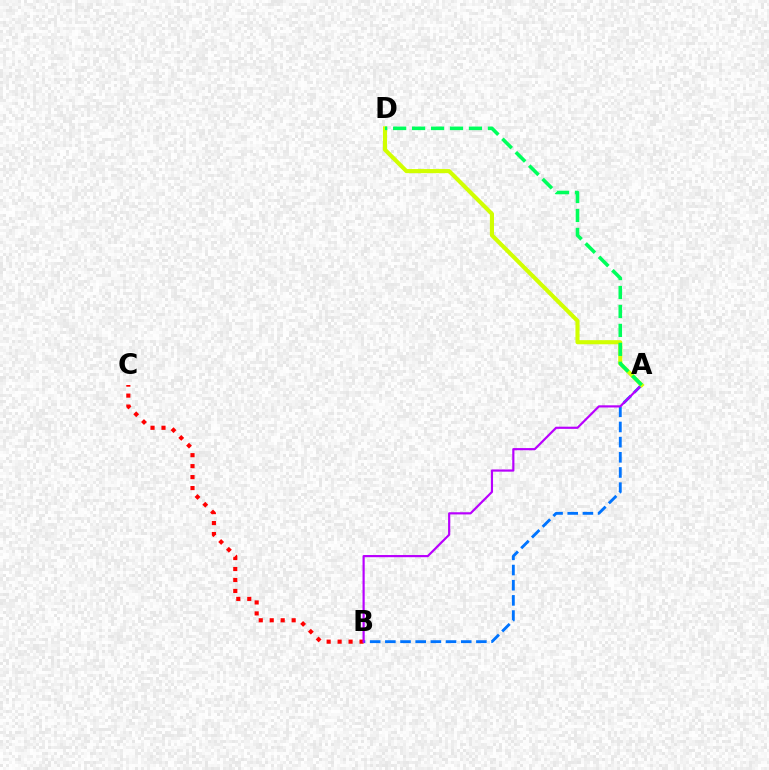{('B', 'C'): [{'color': '#ff0000', 'line_style': 'dotted', 'thickness': 2.98}], ('A', 'B'): [{'color': '#0074ff', 'line_style': 'dashed', 'thickness': 2.06}, {'color': '#b900ff', 'line_style': 'solid', 'thickness': 1.57}], ('A', 'D'): [{'color': '#d1ff00', 'line_style': 'solid', 'thickness': 2.95}, {'color': '#00ff5c', 'line_style': 'dashed', 'thickness': 2.57}]}